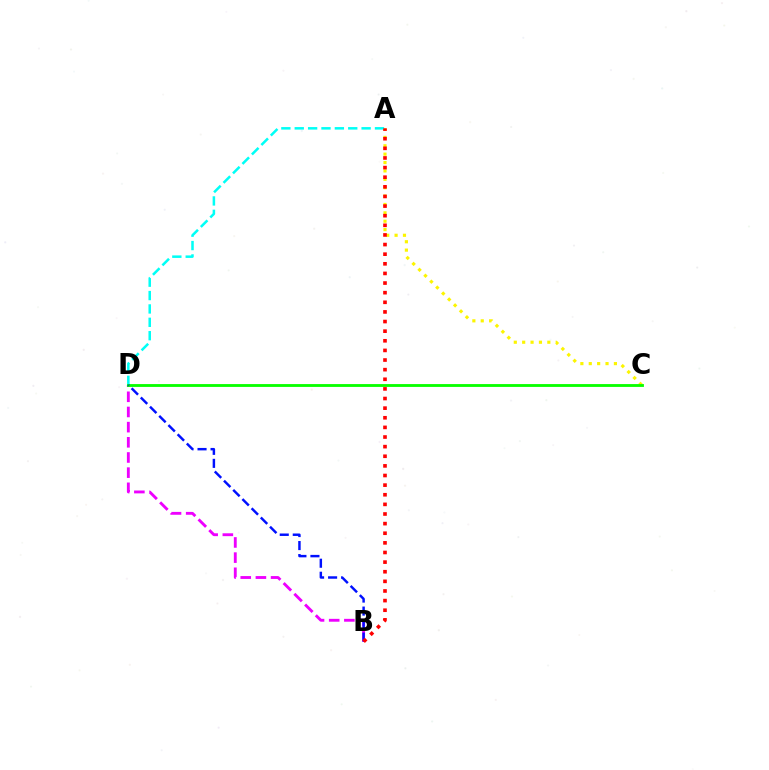{('B', 'D'): [{'color': '#ee00ff', 'line_style': 'dashed', 'thickness': 2.06}, {'color': '#0010ff', 'line_style': 'dashed', 'thickness': 1.77}], ('A', 'C'): [{'color': '#fcf500', 'line_style': 'dotted', 'thickness': 2.28}], ('A', 'D'): [{'color': '#00fff6', 'line_style': 'dashed', 'thickness': 1.82}], ('C', 'D'): [{'color': '#08ff00', 'line_style': 'solid', 'thickness': 2.04}], ('A', 'B'): [{'color': '#ff0000', 'line_style': 'dotted', 'thickness': 2.61}]}